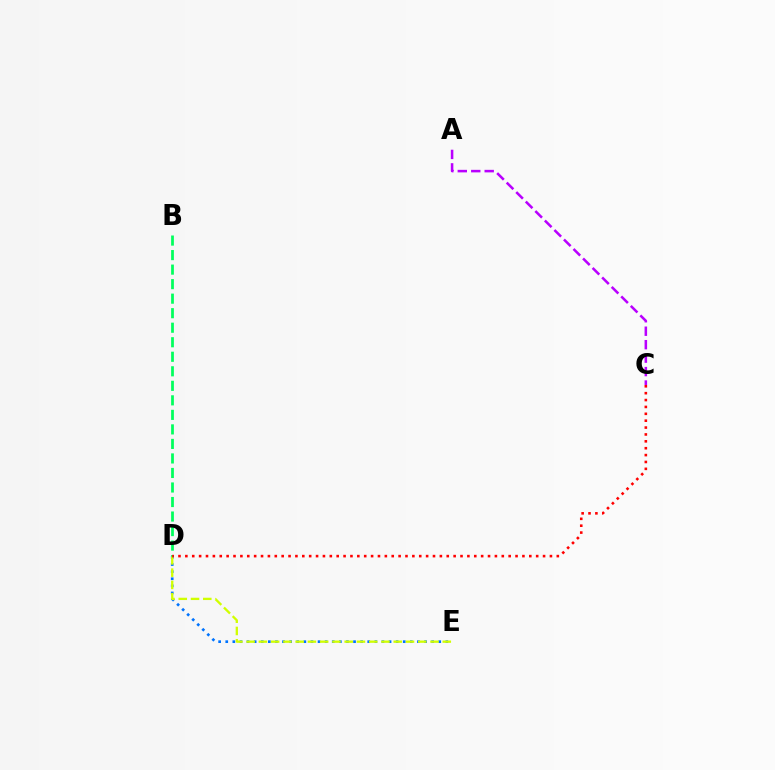{('D', 'E'): [{'color': '#0074ff', 'line_style': 'dotted', 'thickness': 1.93}, {'color': '#d1ff00', 'line_style': 'dashed', 'thickness': 1.67}], ('B', 'D'): [{'color': '#00ff5c', 'line_style': 'dashed', 'thickness': 1.97}], ('A', 'C'): [{'color': '#b900ff', 'line_style': 'dashed', 'thickness': 1.83}], ('C', 'D'): [{'color': '#ff0000', 'line_style': 'dotted', 'thickness': 1.87}]}